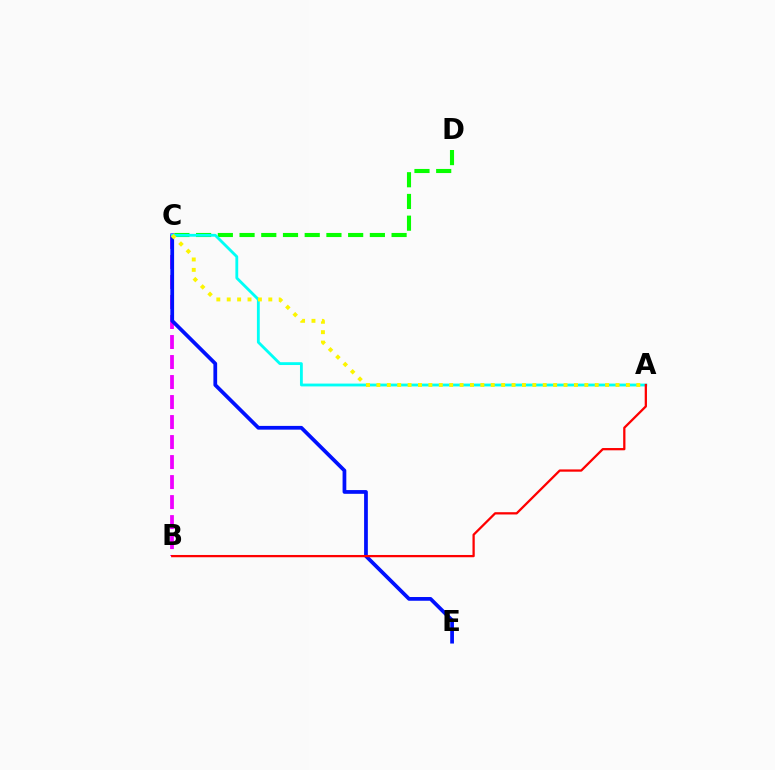{('C', 'D'): [{'color': '#08ff00', 'line_style': 'dashed', 'thickness': 2.95}], ('B', 'C'): [{'color': '#ee00ff', 'line_style': 'dashed', 'thickness': 2.72}], ('C', 'E'): [{'color': '#0010ff', 'line_style': 'solid', 'thickness': 2.69}], ('A', 'C'): [{'color': '#00fff6', 'line_style': 'solid', 'thickness': 2.04}, {'color': '#fcf500', 'line_style': 'dotted', 'thickness': 2.82}], ('A', 'B'): [{'color': '#ff0000', 'line_style': 'solid', 'thickness': 1.63}]}